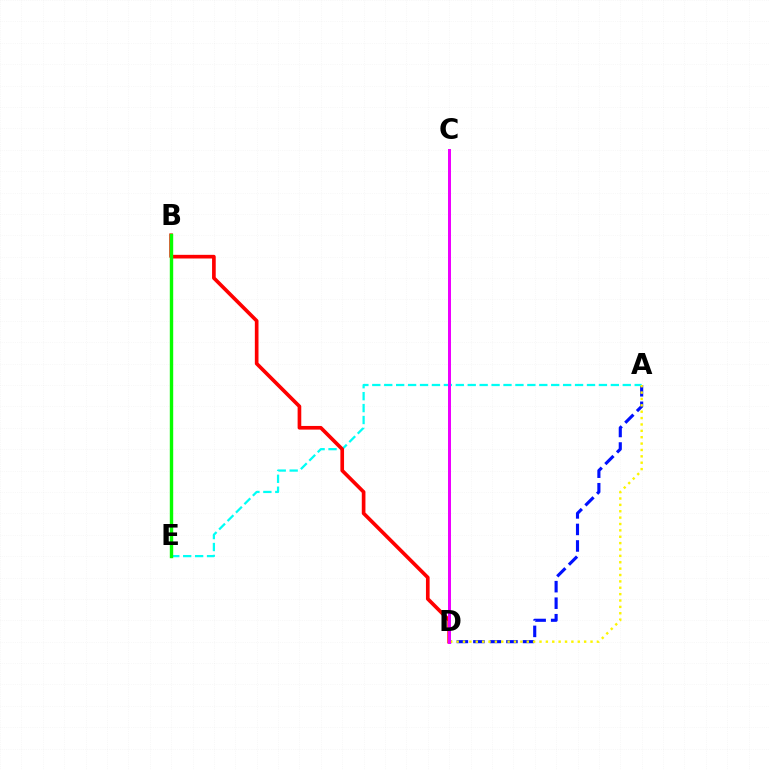{('A', 'D'): [{'color': '#0010ff', 'line_style': 'dashed', 'thickness': 2.24}, {'color': '#fcf500', 'line_style': 'dotted', 'thickness': 1.73}], ('A', 'E'): [{'color': '#00fff6', 'line_style': 'dashed', 'thickness': 1.62}], ('B', 'D'): [{'color': '#ff0000', 'line_style': 'solid', 'thickness': 2.64}], ('B', 'E'): [{'color': '#08ff00', 'line_style': 'solid', 'thickness': 2.45}], ('C', 'D'): [{'color': '#ee00ff', 'line_style': 'solid', 'thickness': 2.15}]}